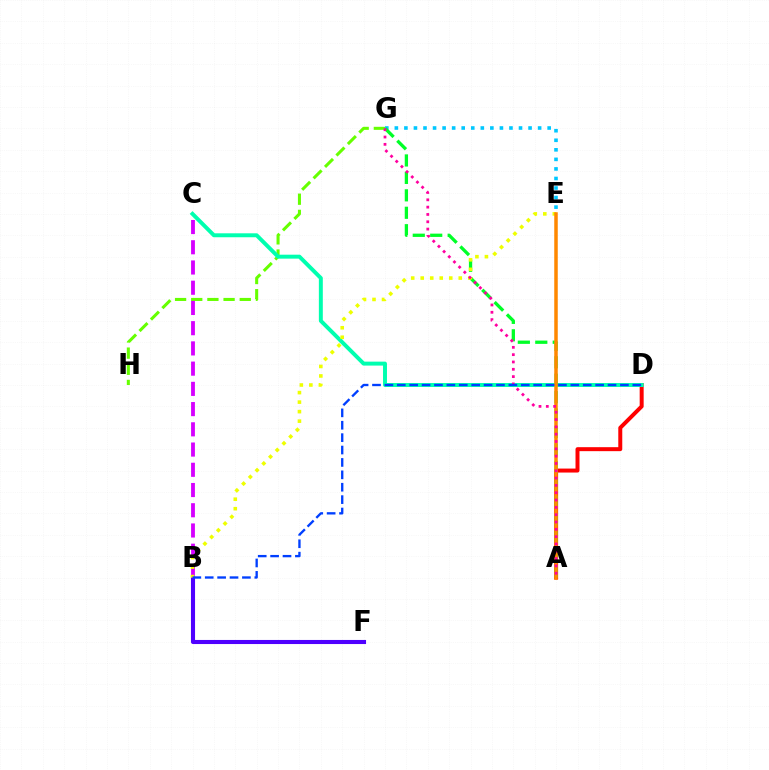{('A', 'D'): [{'color': '#ff0000', 'line_style': 'solid', 'thickness': 2.86}], ('G', 'H'): [{'color': '#66ff00', 'line_style': 'dashed', 'thickness': 2.2}], ('C', 'D'): [{'color': '#00ffaf', 'line_style': 'solid', 'thickness': 2.84}], ('B', 'F'): [{'color': '#4f00ff', 'line_style': 'solid', 'thickness': 2.94}], ('B', 'C'): [{'color': '#d600ff', 'line_style': 'dashed', 'thickness': 2.75}], ('E', 'G'): [{'color': '#00c7ff', 'line_style': 'dotted', 'thickness': 2.59}], ('A', 'G'): [{'color': '#00ff27', 'line_style': 'dashed', 'thickness': 2.37}, {'color': '#ff00a0', 'line_style': 'dotted', 'thickness': 1.99}], ('B', 'E'): [{'color': '#eeff00', 'line_style': 'dotted', 'thickness': 2.58}], ('A', 'E'): [{'color': '#ff8800', 'line_style': 'solid', 'thickness': 2.53}], ('B', 'D'): [{'color': '#003fff', 'line_style': 'dashed', 'thickness': 1.68}]}